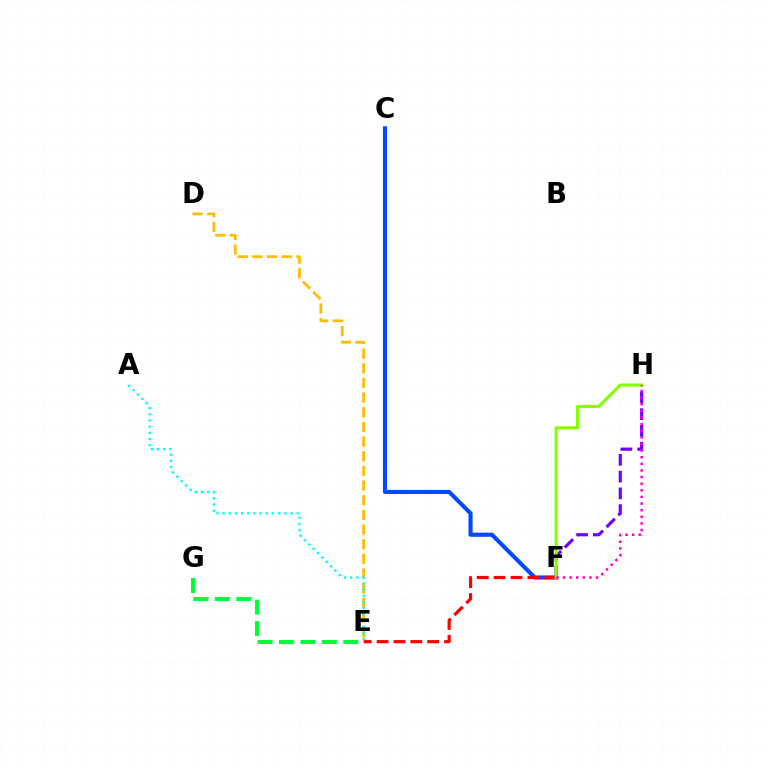{('F', 'H'): [{'color': '#7200ff', 'line_style': 'dashed', 'thickness': 2.28}, {'color': '#84ff00', 'line_style': 'solid', 'thickness': 2.18}, {'color': '#ff00cf', 'line_style': 'dotted', 'thickness': 1.8}], ('E', 'G'): [{'color': '#00ff39', 'line_style': 'dashed', 'thickness': 2.91}], ('C', 'F'): [{'color': '#004bff', 'line_style': 'solid', 'thickness': 2.97}], ('E', 'F'): [{'color': '#ff0000', 'line_style': 'dashed', 'thickness': 2.29}], ('D', 'E'): [{'color': '#ffbd00', 'line_style': 'dashed', 'thickness': 1.99}], ('A', 'E'): [{'color': '#00fff6', 'line_style': 'dotted', 'thickness': 1.68}]}